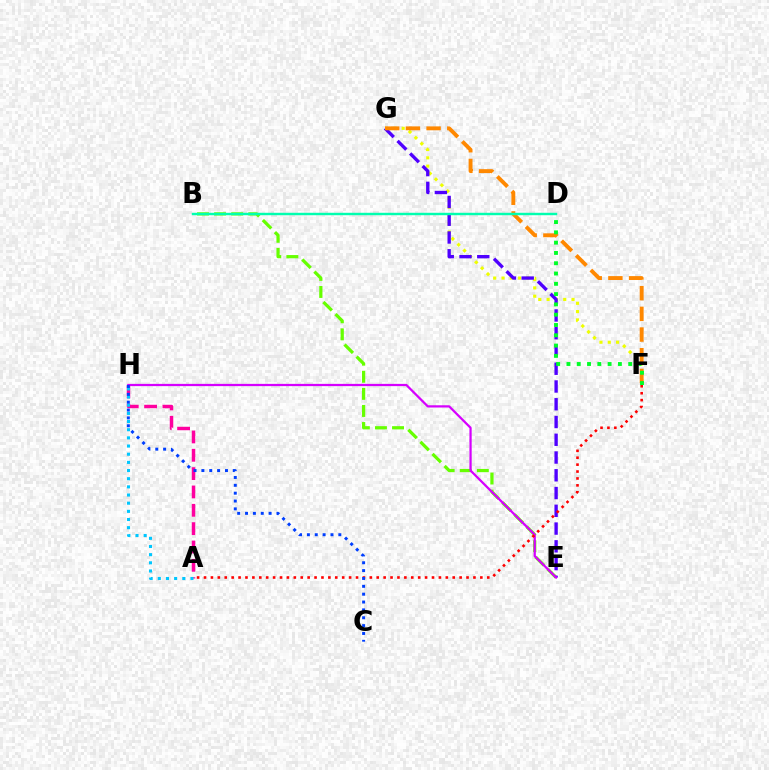{('F', 'G'): [{'color': '#eeff00', 'line_style': 'dotted', 'thickness': 2.26}, {'color': '#ff8800', 'line_style': 'dashed', 'thickness': 2.81}], ('A', 'H'): [{'color': '#ff00a0', 'line_style': 'dashed', 'thickness': 2.49}, {'color': '#00c7ff', 'line_style': 'dotted', 'thickness': 2.22}], ('B', 'E'): [{'color': '#66ff00', 'line_style': 'dashed', 'thickness': 2.32}], ('E', 'G'): [{'color': '#4f00ff', 'line_style': 'dashed', 'thickness': 2.41}], ('E', 'H'): [{'color': '#d600ff', 'line_style': 'solid', 'thickness': 1.62}], ('D', 'F'): [{'color': '#00ff27', 'line_style': 'dotted', 'thickness': 2.8}], ('A', 'F'): [{'color': '#ff0000', 'line_style': 'dotted', 'thickness': 1.88}], ('C', 'H'): [{'color': '#003fff', 'line_style': 'dotted', 'thickness': 2.13}], ('B', 'D'): [{'color': '#00ffaf', 'line_style': 'solid', 'thickness': 1.75}]}